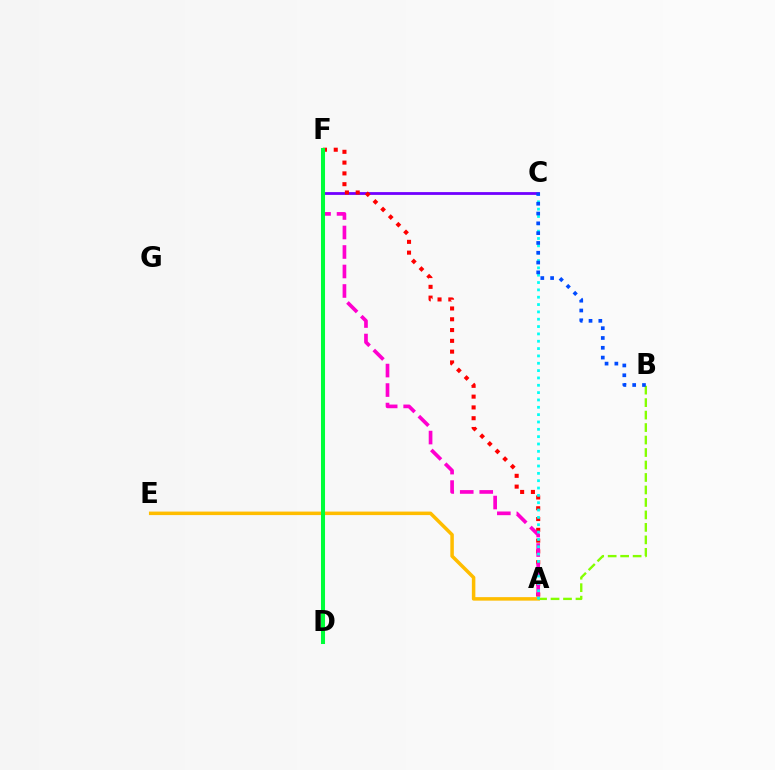{('C', 'F'): [{'color': '#7200ff', 'line_style': 'solid', 'thickness': 2.02}], ('A', 'E'): [{'color': '#ffbd00', 'line_style': 'solid', 'thickness': 2.52}], ('A', 'F'): [{'color': '#ff0000', 'line_style': 'dotted', 'thickness': 2.93}, {'color': '#ff00cf', 'line_style': 'dashed', 'thickness': 2.65}], ('A', 'B'): [{'color': '#84ff00', 'line_style': 'dashed', 'thickness': 1.7}], ('D', 'F'): [{'color': '#00ff39', 'line_style': 'solid', 'thickness': 2.91}], ('A', 'C'): [{'color': '#00fff6', 'line_style': 'dotted', 'thickness': 1.99}], ('B', 'C'): [{'color': '#004bff', 'line_style': 'dotted', 'thickness': 2.66}]}